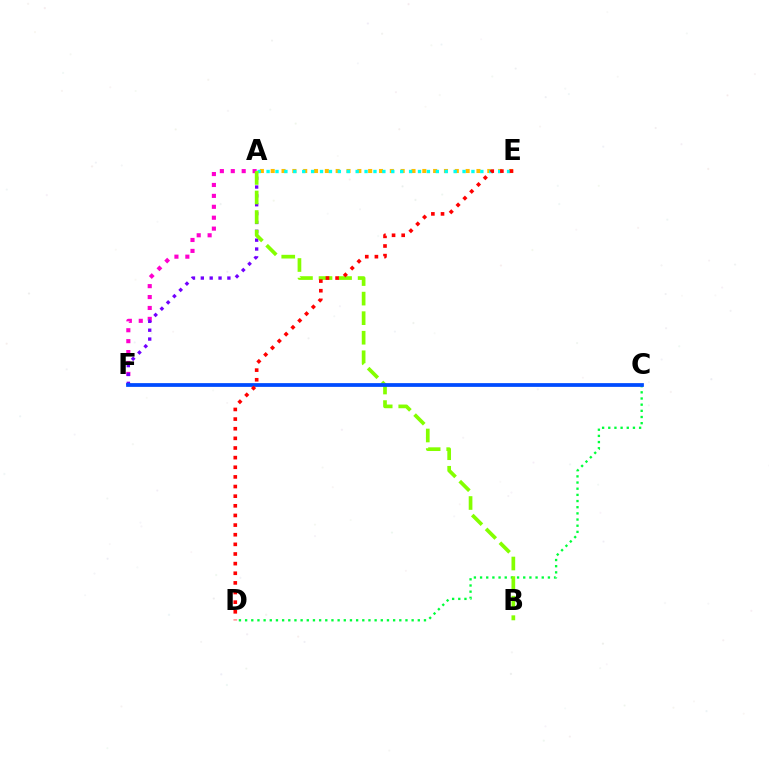{('A', 'E'): [{'color': '#ffbd00', 'line_style': 'dotted', 'thickness': 2.94}, {'color': '#00fff6', 'line_style': 'dotted', 'thickness': 2.42}], ('C', 'D'): [{'color': '#00ff39', 'line_style': 'dotted', 'thickness': 1.68}], ('A', 'F'): [{'color': '#ff00cf', 'line_style': 'dotted', 'thickness': 2.97}, {'color': '#7200ff', 'line_style': 'dotted', 'thickness': 2.41}], ('A', 'B'): [{'color': '#84ff00', 'line_style': 'dashed', 'thickness': 2.66}], ('C', 'F'): [{'color': '#004bff', 'line_style': 'solid', 'thickness': 2.7}], ('D', 'E'): [{'color': '#ff0000', 'line_style': 'dotted', 'thickness': 2.62}]}